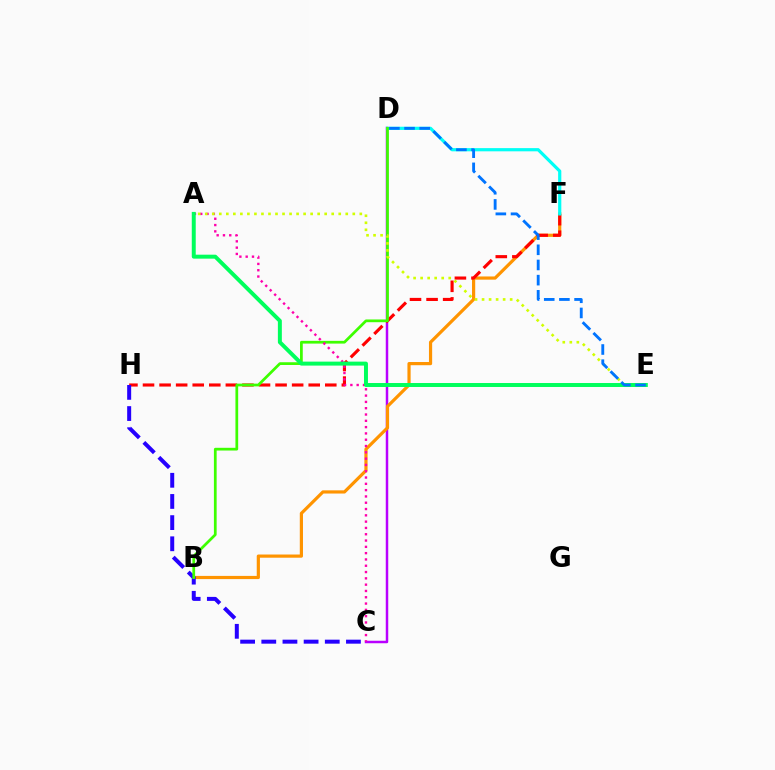{('C', 'D'): [{'color': '#b900ff', 'line_style': 'solid', 'thickness': 1.79}], ('B', 'F'): [{'color': '#ff9400', 'line_style': 'solid', 'thickness': 2.3}], ('F', 'H'): [{'color': '#ff0000', 'line_style': 'dashed', 'thickness': 2.25}], ('D', 'F'): [{'color': '#00fff6', 'line_style': 'solid', 'thickness': 2.3}], ('C', 'H'): [{'color': '#2500ff', 'line_style': 'dashed', 'thickness': 2.87}], ('B', 'D'): [{'color': '#3dff00', 'line_style': 'solid', 'thickness': 1.97}], ('A', 'C'): [{'color': '#ff00ac', 'line_style': 'dotted', 'thickness': 1.71}], ('A', 'E'): [{'color': '#d1ff00', 'line_style': 'dotted', 'thickness': 1.91}, {'color': '#00ff5c', 'line_style': 'solid', 'thickness': 2.85}], ('D', 'E'): [{'color': '#0074ff', 'line_style': 'dashed', 'thickness': 2.06}]}